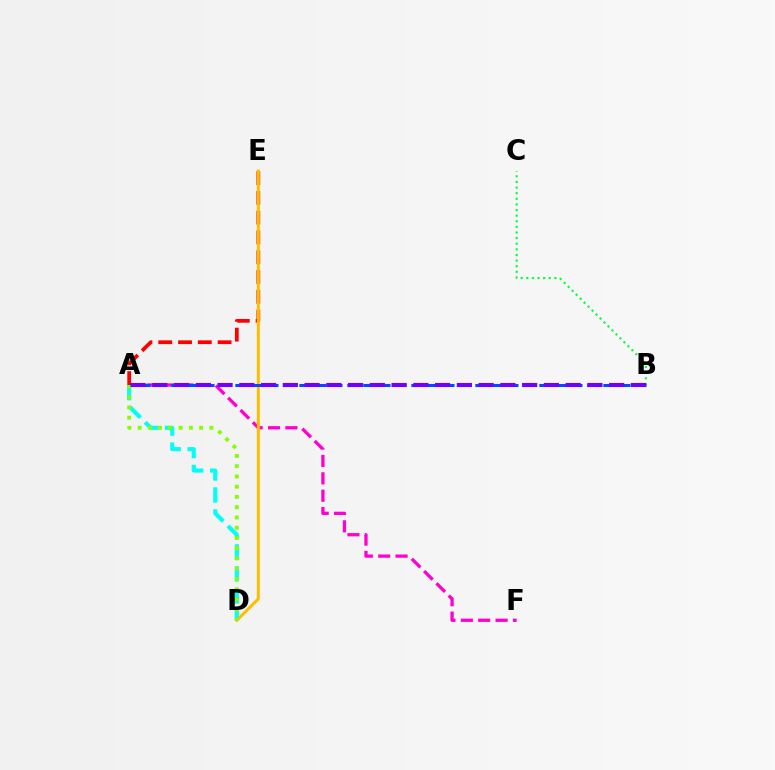{('A', 'F'): [{'color': '#ff00cf', 'line_style': 'dashed', 'thickness': 2.36}], ('A', 'E'): [{'color': '#ff0000', 'line_style': 'dashed', 'thickness': 2.69}], ('A', 'D'): [{'color': '#00fff6', 'line_style': 'dashed', 'thickness': 2.99}, {'color': '#84ff00', 'line_style': 'dotted', 'thickness': 2.79}], ('B', 'C'): [{'color': '#00ff39', 'line_style': 'dotted', 'thickness': 1.53}], ('D', 'E'): [{'color': '#ffbd00', 'line_style': 'solid', 'thickness': 2.17}], ('A', 'B'): [{'color': '#004bff', 'line_style': 'dashed', 'thickness': 2.17}, {'color': '#7200ff', 'line_style': 'dashed', 'thickness': 2.96}]}